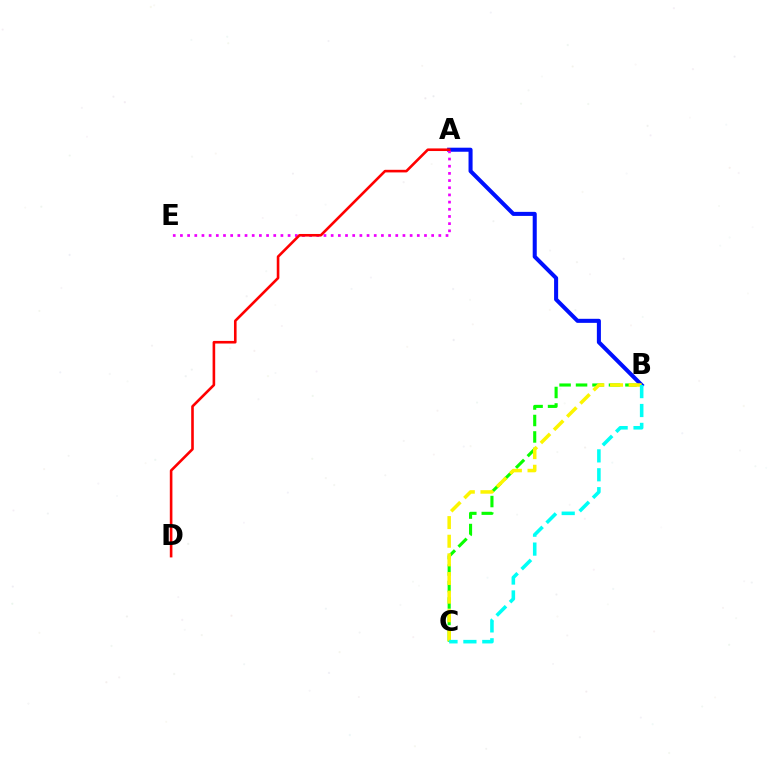{('A', 'B'): [{'color': '#0010ff', 'line_style': 'solid', 'thickness': 2.92}], ('A', 'E'): [{'color': '#ee00ff', 'line_style': 'dotted', 'thickness': 1.95}], ('A', 'D'): [{'color': '#ff0000', 'line_style': 'solid', 'thickness': 1.88}], ('B', 'C'): [{'color': '#08ff00', 'line_style': 'dashed', 'thickness': 2.24}, {'color': '#fcf500', 'line_style': 'dashed', 'thickness': 2.53}, {'color': '#00fff6', 'line_style': 'dashed', 'thickness': 2.57}]}